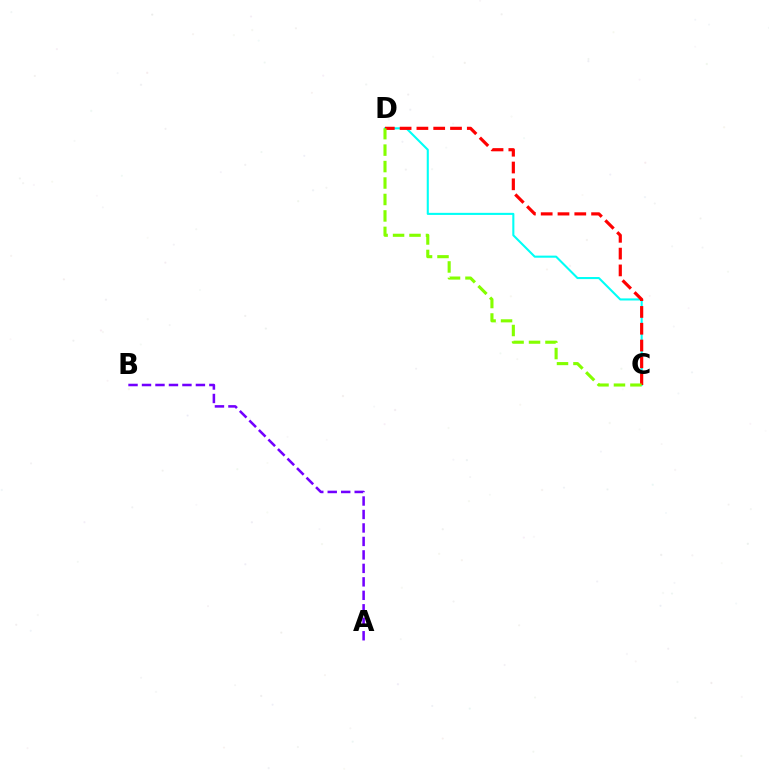{('A', 'B'): [{'color': '#7200ff', 'line_style': 'dashed', 'thickness': 1.83}], ('C', 'D'): [{'color': '#00fff6', 'line_style': 'solid', 'thickness': 1.5}, {'color': '#ff0000', 'line_style': 'dashed', 'thickness': 2.28}, {'color': '#84ff00', 'line_style': 'dashed', 'thickness': 2.24}]}